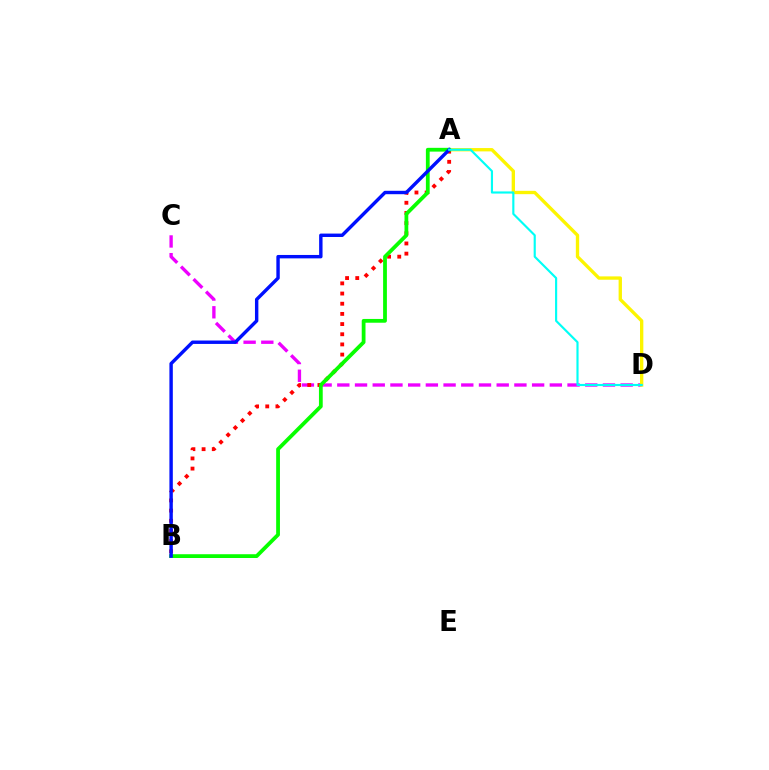{('C', 'D'): [{'color': '#ee00ff', 'line_style': 'dashed', 'thickness': 2.41}], ('A', 'D'): [{'color': '#fcf500', 'line_style': 'solid', 'thickness': 2.4}, {'color': '#00fff6', 'line_style': 'solid', 'thickness': 1.55}], ('A', 'B'): [{'color': '#ff0000', 'line_style': 'dotted', 'thickness': 2.76}, {'color': '#08ff00', 'line_style': 'solid', 'thickness': 2.72}, {'color': '#0010ff', 'line_style': 'solid', 'thickness': 2.46}]}